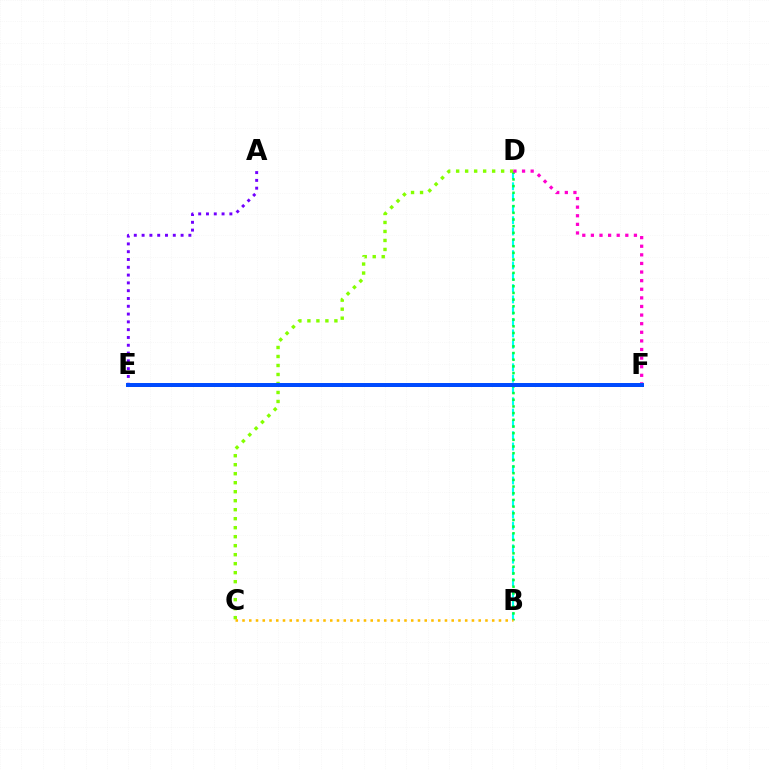{('B', 'D'): [{'color': '#00fff6', 'line_style': 'dashed', 'thickness': 1.54}, {'color': '#00ff39', 'line_style': 'dotted', 'thickness': 1.81}], ('E', 'F'): [{'color': '#ff0000', 'line_style': 'solid', 'thickness': 2.09}, {'color': '#004bff', 'line_style': 'solid', 'thickness': 2.87}], ('C', 'D'): [{'color': '#84ff00', 'line_style': 'dotted', 'thickness': 2.44}], ('A', 'E'): [{'color': '#7200ff', 'line_style': 'dotted', 'thickness': 2.12}], ('B', 'C'): [{'color': '#ffbd00', 'line_style': 'dotted', 'thickness': 1.83}], ('D', 'F'): [{'color': '#ff00cf', 'line_style': 'dotted', 'thickness': 2.34}]}